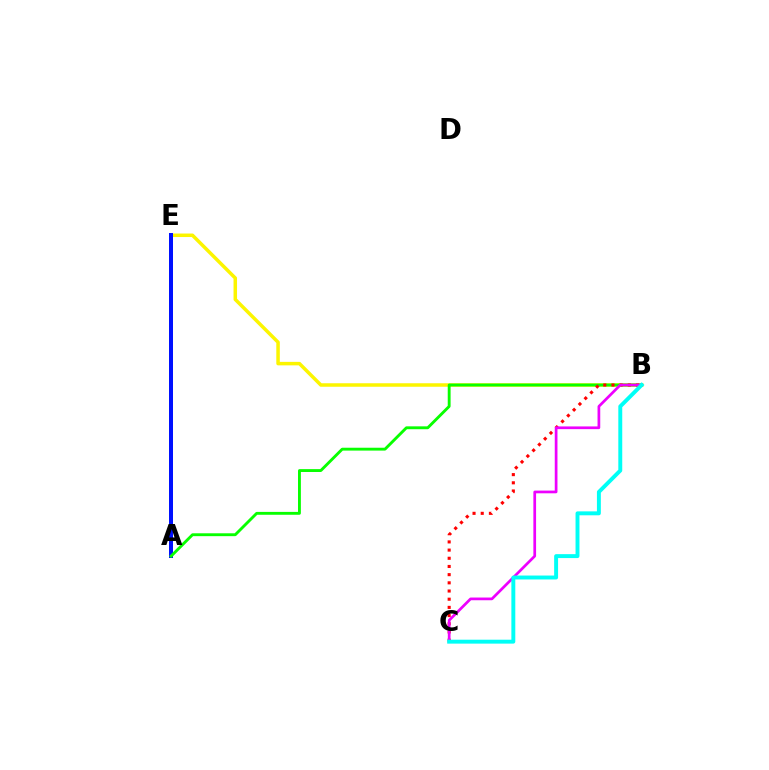{('B', 'E'): [{'color': '#fcf500', 'line_style': 'solid', 'thickness': 2.52}], ('A', 'E'): [{'color': '#0010ff', 'line_style': 'solid', 'thickness': 2.88}], ('A', 'B'): [{'color': '#08ff00', 'line_style': 'solid', 'thickness': 2.07}], ('B', 'C'): [{'color': '#ff0000', 'line_style': 'dotted', 'thickness': 2.22}, {'color': '#ee00ff', 'line_style': 'solid', 'thickness': 1.95}, {'color': '#00fff6', 'line_style': 'solid', 'thickness': 2.83}]}